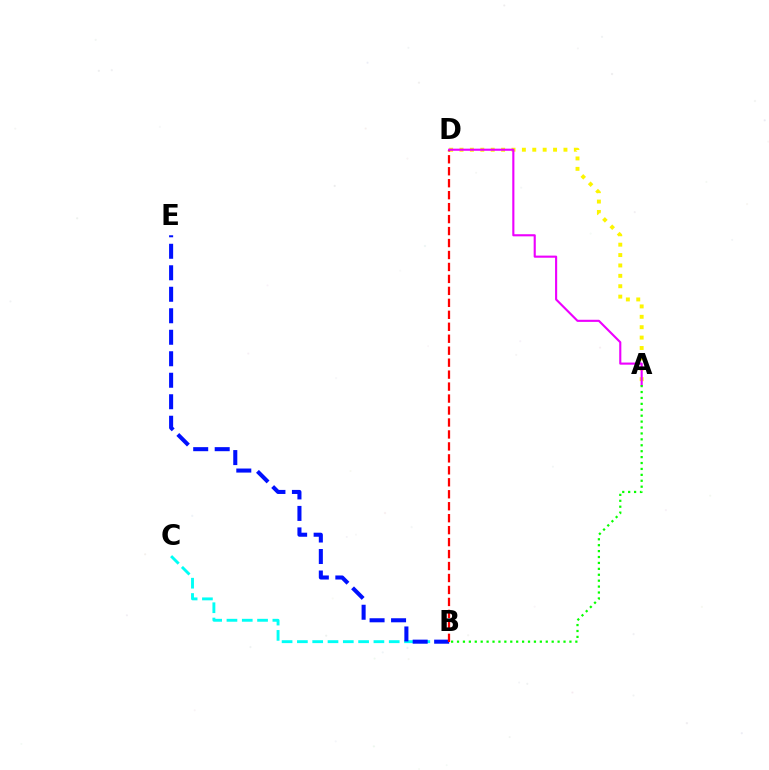{('A', 'D'): [{'color': '#fcf500', 'line_style': 'dotted', 'thickness': 2.82}, {'color': '#ee00ff', 'line_style': 'solid', 'thickness': 1.53}], ('B', 'C'): [{'color': '#00fff6', 'line_style': 'dashed', 'thickness': 2.08}], ('B', 'E'): [{'color': '#0010ff', 'line_style': 'dashed', 'thickness': 2.92}], ('B', 'D'): [{'color': '#ff0000', 'line_style': 'dashed', 'thickness': 1.63}], ('A', 'B'): [{'color': '#08ff00', 'line_style': 'dotted', 'thickness': 1.61}]}